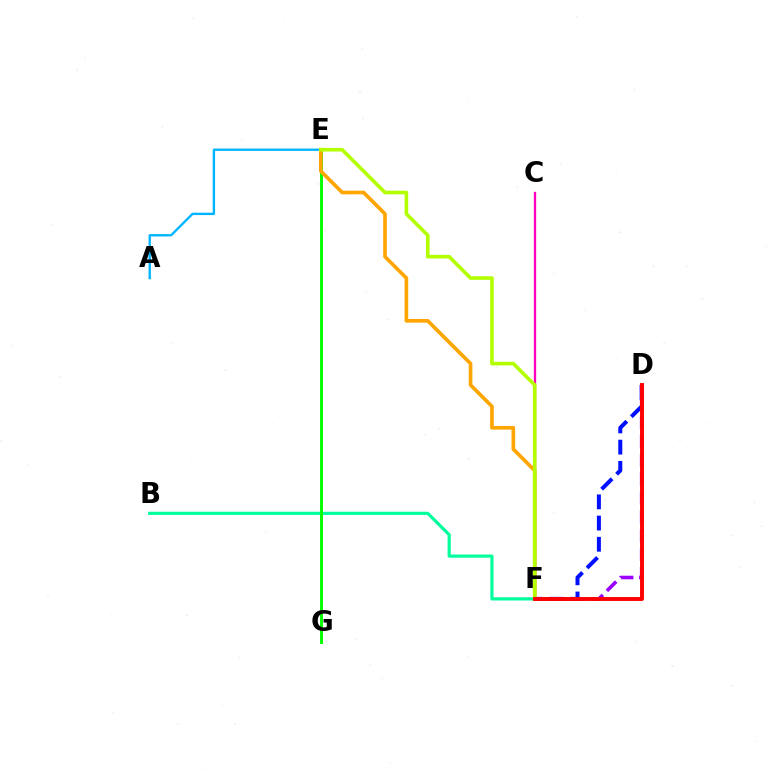{('B', 'F'): [{'color': '#00ff9d', 'line_style': 'solid', 'thickness': 2.29}], ('D', 'F'): [{'color': '#0010ff', 'line_style': 'dashed', 'thickness': 2.88}, {'color': '#9b00ff', 'line_style': 'dashed', 'thickness': 2.56}, {'color': '#ff0000', 'line_style': 'solid', 'thickness': 2.82}], ('E', 'G'): [{'color': '#08ff00', 'line_style': 'solid', 'thickness': 2.13}], ('C', 'F'): [{'color': '#ff00bd', 'line_style': 'solid', 'thickness': 1.67}], ('A', 'E'): [{'color': '#00b5ff', 'line_style': 'solid', 'thickness': 1.69}], ('E', 'F'): [{'color': '#ffa500', 'line_style': 'solid', 'thickness': 2.63}, {'color': '#b3ff00', 'line_style': 'solid', 'thickness': 2.61}]}